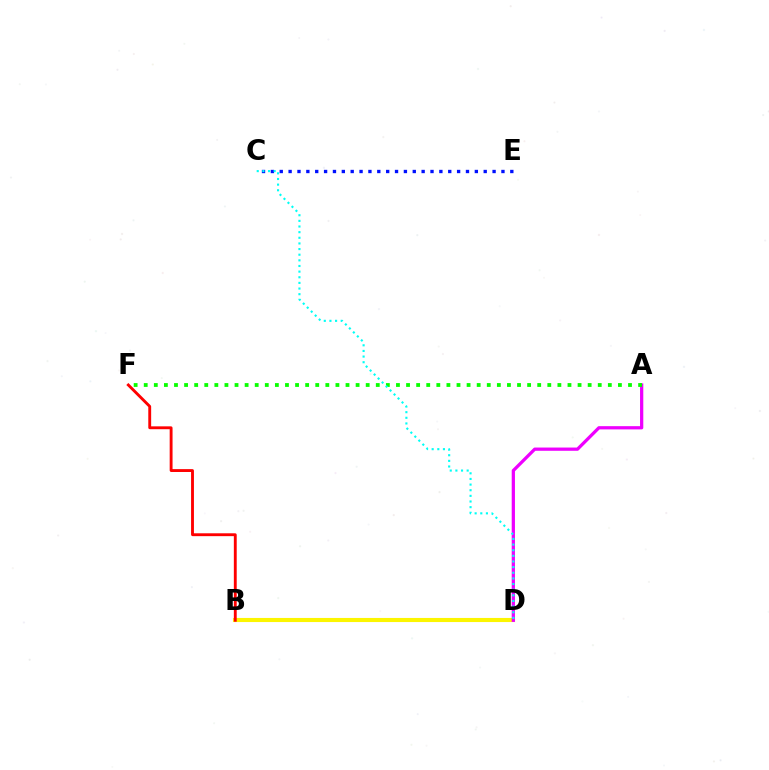{('B', 'D'): [{'color': '#fcf500', 'line_style': 'solid', 'thickness': 2.95}], ('A', 'D'): [{'color': '#ee00ff', 'line_style': 'solid', 'thickness': 2.34}], ('C', 'E'): [{'color': '#0010ff', 'line_style': 'dotted', 'thickness': 2.41}], ('A', 'F'): [{'color': '#08ff00', 'line_style': 'dotted', 'thickness': 2.74}], ('C', 'D'): [{'color': '#00fff6', 'line_style': 'dotted', 'thickness': 1.53}], ('B', 'F'): [{'color': '#ff0000', 'line_style': 'solid', 'thickness': 2.07}]}